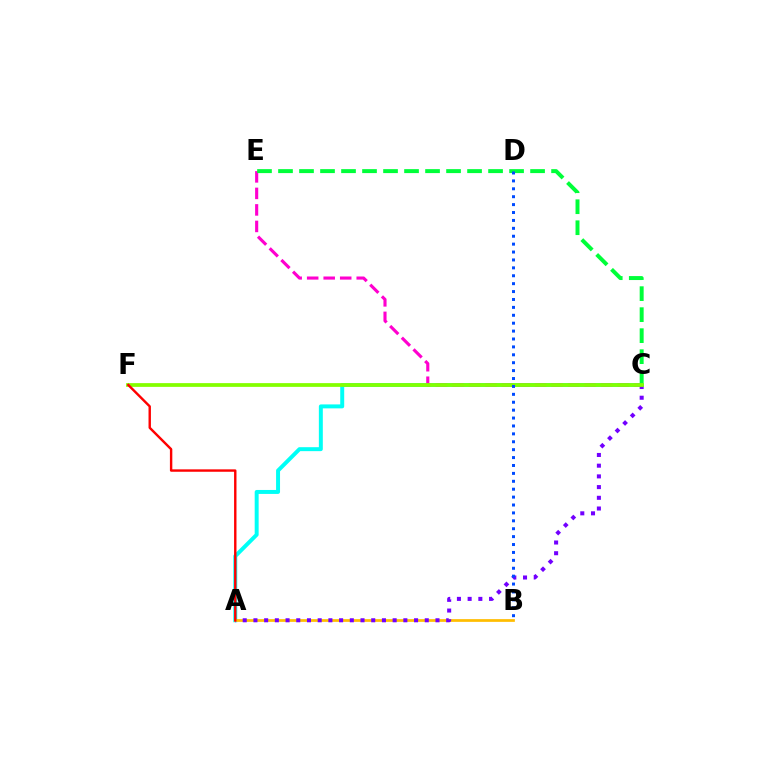{('A', 'C'): [{'color': '#00fff6', 'line_style': 'solid', 'thickness': 2.85}, {'color': '#7200ff', 'line_style': 'dotted', 'thickness': 2.91}], ('C', 'E'): [{'color': '#ff00cf', 'line_style': 'dashed', 'thickness': 2.24}, {'color': '#00ff39', 'line_style': 'dashed', 'thickness': 2.85}], ('A', 'B'): [{'color': '#ffbd00', 'line_style': 'solid', 'thickness': 1.96}], ('C', 'F'): [{'color': '#84ff00', 'line_style': 'solid', 'thickness': 2.7}], ('B', 'D'): [{'color': '#004bff', 'line_style': 'dotted', 'thickness': 2.15}], ('A', 'F'): [{'color': '#ff0000', 'line_style': 'solid', 'thickness': 1.73}]}